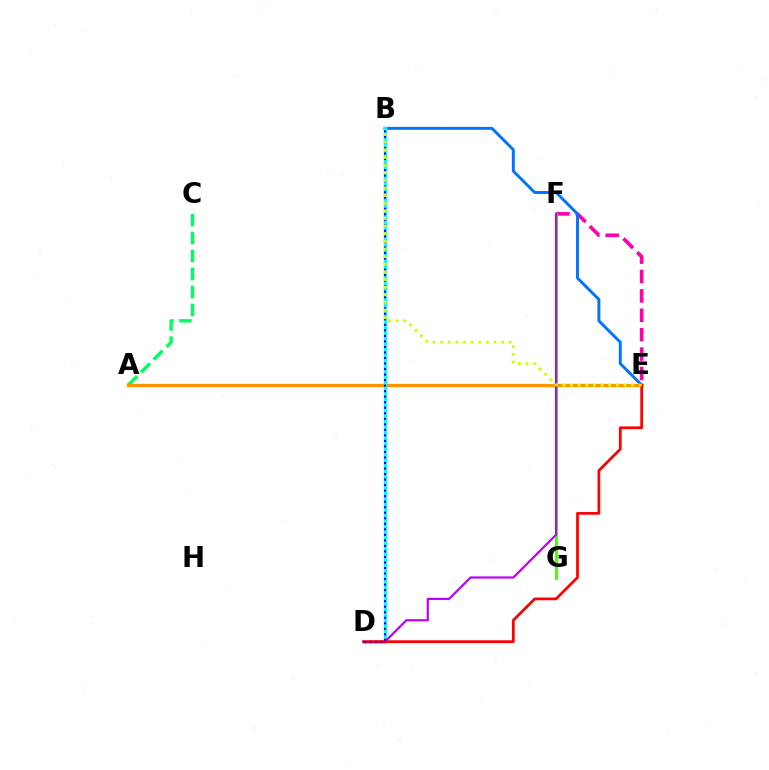{('A', 'C'): [{'color': '#00ff5c', 'line_style': 'dashed', 'thickness': 2.44}], ('E', 'F'): [{'color': '#ff00ac', 'line_style': 'dashed', 'thickness': 2.63}], ('B', 'E'): [{'color': '#0074ff', 'line_style': 'solid', 'thickness': 2.11}, {'color': '#d1ff00', 'line_style': 'dotted', 'thickness': 2.07}], ('F', 'G'): [{'color': '#3dff00', 'line_style': 'solid', 'thickness': 2.01}], ('A', 'E'): [{'color': '#ff9400', 'line_style': 'solid', 'thickness': 2.33}], ('B', 'D'): [{'color': '#00fff6', 'line_style': 'solid', 'thickness': 2.37}, {'color': '#2500ff', 'line_style': 'dotted', 'thickness': 1.5}], ('D', 'F'): [{'color': '#b900ff', 'line_style': 'solid', 'thickness': 1.59}], ('D', 'E'): [{'color': '#ff0000', 'line_style': 'solid', 'thickness': 1.97}]}